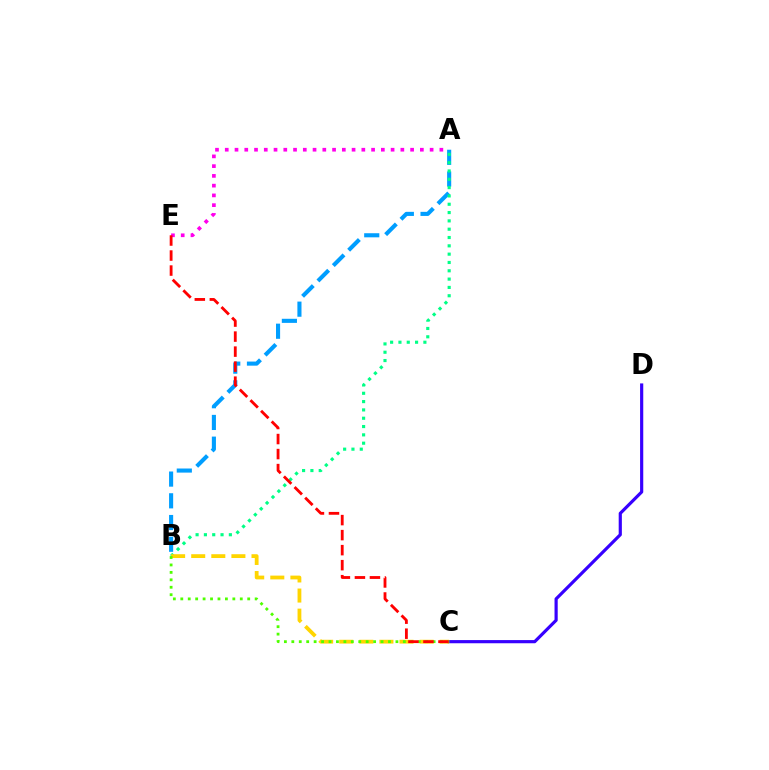{('A', 'B'): [{'color': '#009eff', 'line_style': 'dashed', 'thickness': 2.95}, {'color': '#00ff86', 'line_style': 'dotted', 'thickness': 2.26}], ('C', 'D'): [{'color': '#3700ff', 'line_style': 'solid', 'thickness': 2.28}], ('A', 'E'): [{'color': '#ff00ed', 'line_style': 'dotted', 'thickness': 2.65}], ('B', 'C'): [{'color': '#ffd500', 'line_style': 'dashed', 'thickness': 2.73}, {'color': '#4fff00', 'line_style': 'dotted', 'thickness': 2.02}], ('C', 'E'): [{'color': '#ff0000', 'line_style': 'dashed', 'thickness': 2.04}]}